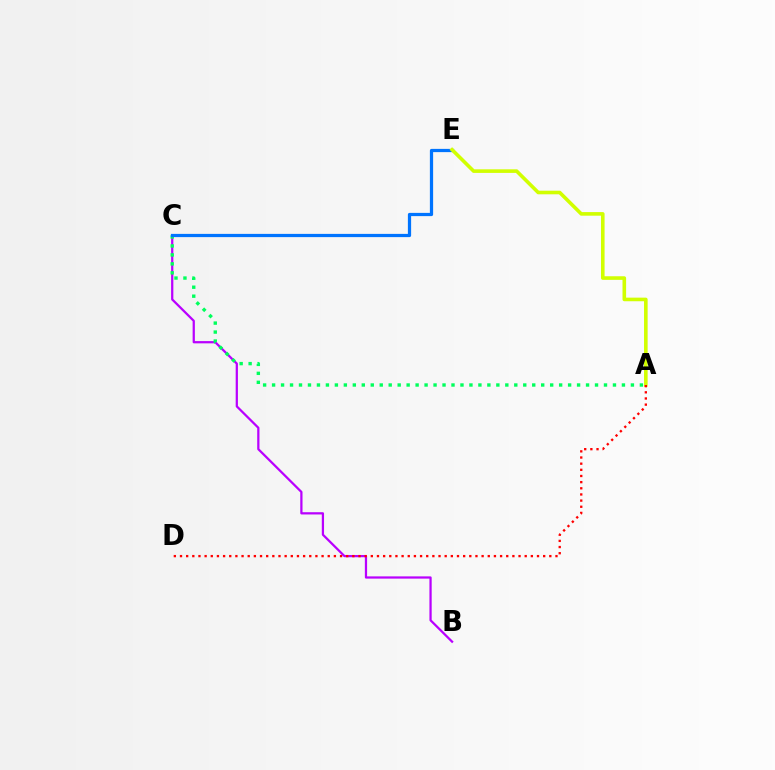{('B', 'C'): [{'color': '#b900ff', 'line_style': 'solid', 'thickness': 1.62}], ('A', 'C'): [{'color': '#00ff5c', 'line_style': 'dotted', 'thickness': 2.44}], ('C', 'E'): [{'color': '#0074ff', 'line_style': 'solid', 'thickness': 2.33}], ('A', 'E'): [{'color': '#d1ff00', 'line_style': 'solid', 'thickness': 2.59}], ('A', 'D'): [{'color': '#ff0000', 'line_style': 'dotted', 'thickness': 1.67}]}